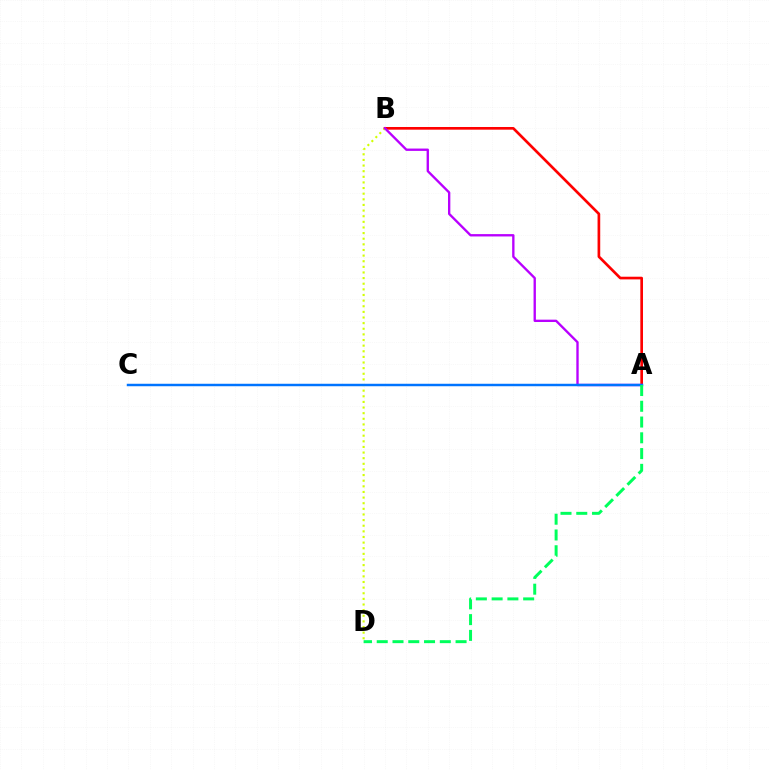{('A', 'B'): [{'color': '#ff0000', 'line_style': 'solid', 'thickness': 1.92}, {'color': '#b900ff', 'line_style': 'solid', 'thickness': 1.69}], ('B', 'D'): [{'color': '#d1ff00', 'line_style': 'dotted', 'thickness': 1.53}], ('A', 'C'): [{'color': '#0074ff', 'line_style': 'solid', 'thickness': 1.78}], ('A', 'D'): [{'color': '#00ff5c', 'line_style': 'dashed', 'thickness': 2.14}]}